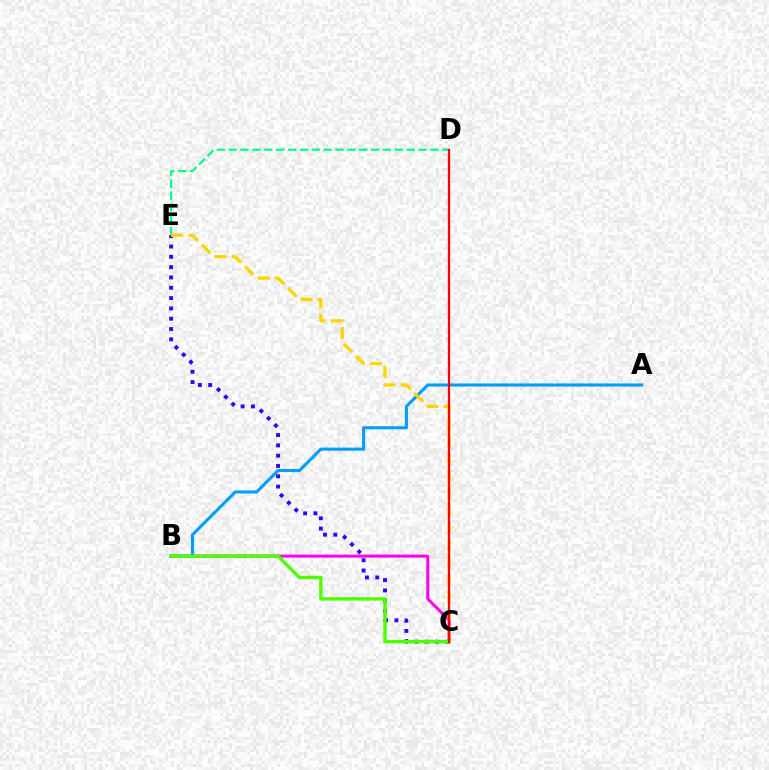{('B', 'C'): [{'color': '#ff00ed', 'line_style': 'solid', 'thickness': 2.18}, {'color': '#4fff00', 'line_style': 'solid', 'thickness': 2.46}], ('D', 'E'): [{'color': '#00ff86', 'line_style': 'dashed', 'thickness': 1.61}], ('C', 'E'): [{'color': '#3700ff', 'line_style': 'dotted', 'thickness': 2.8}, {'color': '#ffd500', 'line_style': 'dashed', 'thickness': 2.35}], ('A', 'B'): [{'color': '#009eff', 'line_style': 'solid', 'thickness': 2.22}], ('C', 'D'): [{'color': '#ff0000', 'line_style': 'solid', 'thickness': 1.64}]}